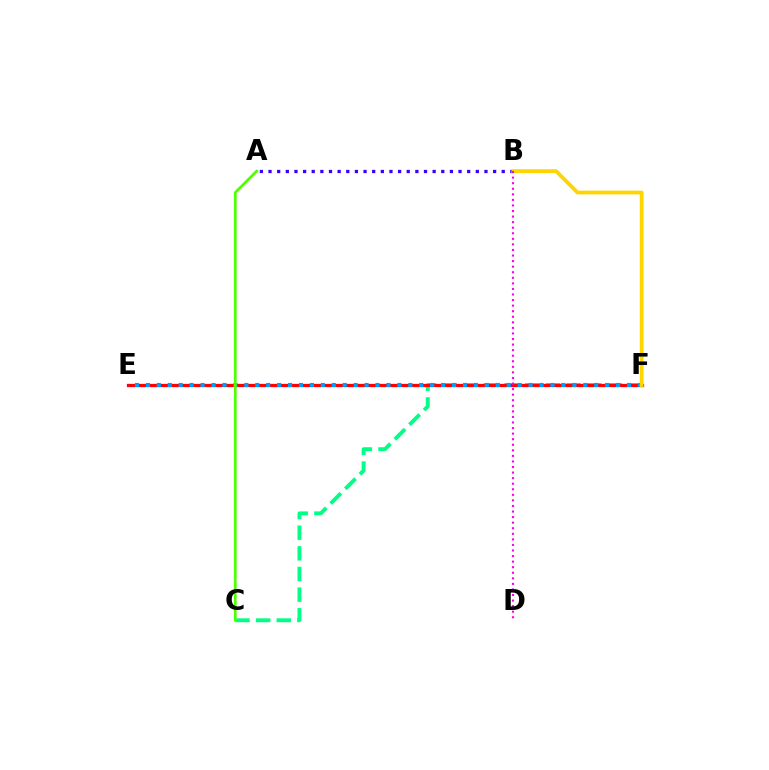{('C', 'F'): [{'color': '#00ff86', 'line_style': 'dashed', 'thickness': 2.81}], ('A', 'B'): [{'color': '#3700ff', 'line_style': 'dotted', 'thickness': 2.35}], ('E', 'F'): [{'color': '#ff0000', 'line_style': 'solid', 'thickness': 2.35}, {'color': '#009eff', 'line_style': 'dotted', 'thickness': 2.97}], ('B', 'F'): [{'color': '#ffd500', 'line_style': 'solid', 'thickness': 2.72}], ('A', 'C'): [{'color': '#4fff00', 'line_style': 'solid', 'thickness': 1.94}], ('B', 'D'): [{'color': '#ff00ed', 'line_style': 'dotted', 'thickness': 1.51}]}